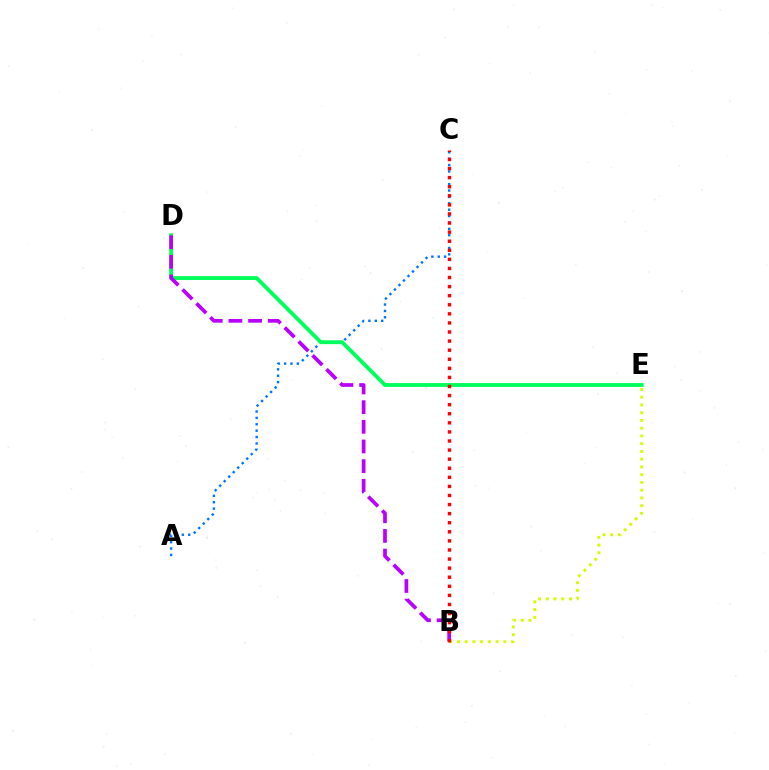{('A', 'C'): [{'color': '#0074ff', 'line_style': 'dotted', 'thickness': 1.73}], ('D', 'E'): [{'color': '#00ff5c', 'line_style': 'solid', 'thickness': 2.77}], ('B', 'D'): [{'color': '#b900ff', 'line_style': 'dashed', 'thickness': 2.67}], ('B', 'E'): [{'color': '#d1ff00', 'line_style': 'dotted', 'thickness': 2.1}], ('B', 'C'): [{'color': '#ff0000', 'line_style': 'dotted', 'thickness': 2.47}]}